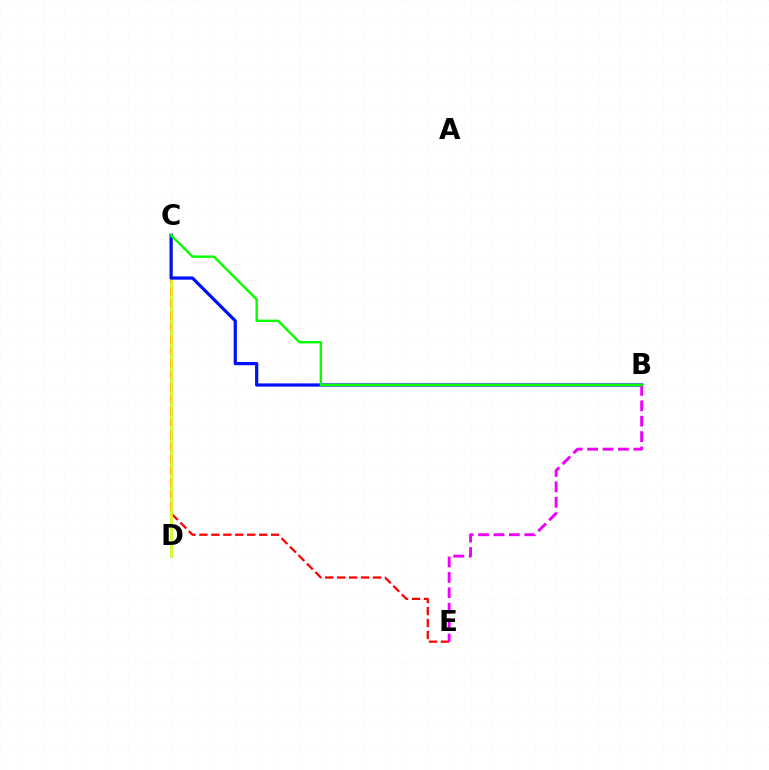{('C', 'D'): [{'color': '#00fff6', 'line_style': 'solid', 'thickness': 1.8}, {'color': '#fcf500', 'line_style': 'solid', 'thickness': 1.83}], ('C', 'E'): [{'color': '#ff0000', 'line_style': 'dashed', 'thickness': 1.62}], ('B', 'C'): [{'color': '#0010ff', 'line_style': 'solid', 'thickness': 2.32}, {'color': '#08ff00', 'line_style': 'solid', 'thickness': 1.75}], ('B', 'E'): [{'color': '#ee00ff', 'line_style': 'dashed', 'thickness': 2.09}]}